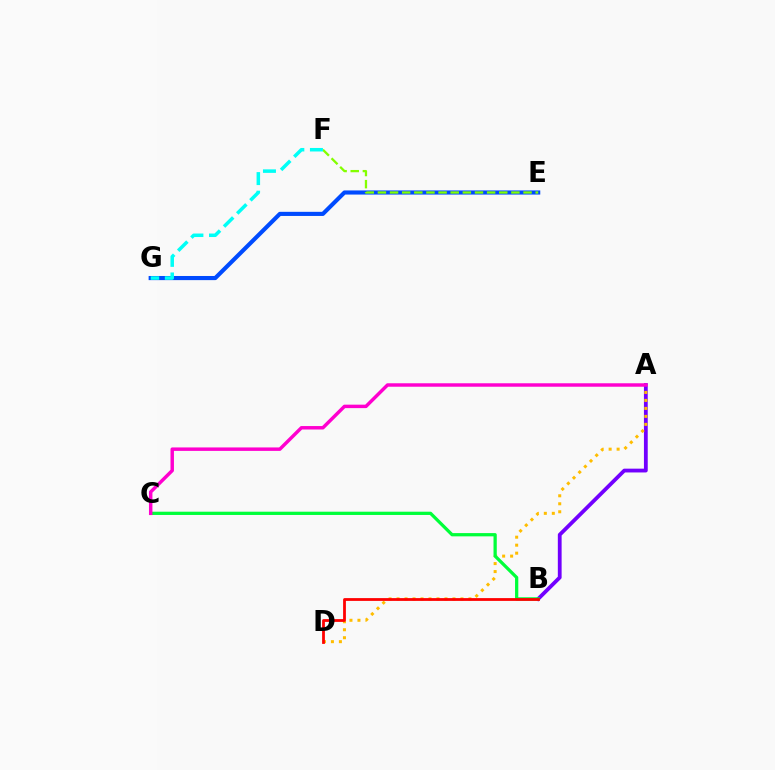{('E', 'G'): [{'color': '#004bff', 'line_style': 'solid', 'thickness': 2.97}], ('E', 'F'): [{'color': '#84ff00', 'line_style': 'dashed', 'thickness': 1.65}], ('A', 'B'): [{'color': '#7200ff', 'line_style': 'solid', 'thickness': 2.73}], ('A', 'D'): [{'color': '#ffbd00', 'line_style': 'dotted', 'thickness': 2.17}], ('B', 'C'): [{'color': '#00ff39', 'line_style': 'solid', 'thickness': 2.34}], ('A', 'C'): [{'color': '#ff00cf', 'line_style': 'solid', 'thickness': 2.49}], ('F', 'G'): [{'color': '#00fff6', 'line_style': 'dashed', 'thickness': 2.53}], ('B', 'D'): [{'color': '#ff0000', 'line_style': 'solid', 'thickness': 2.01}]}